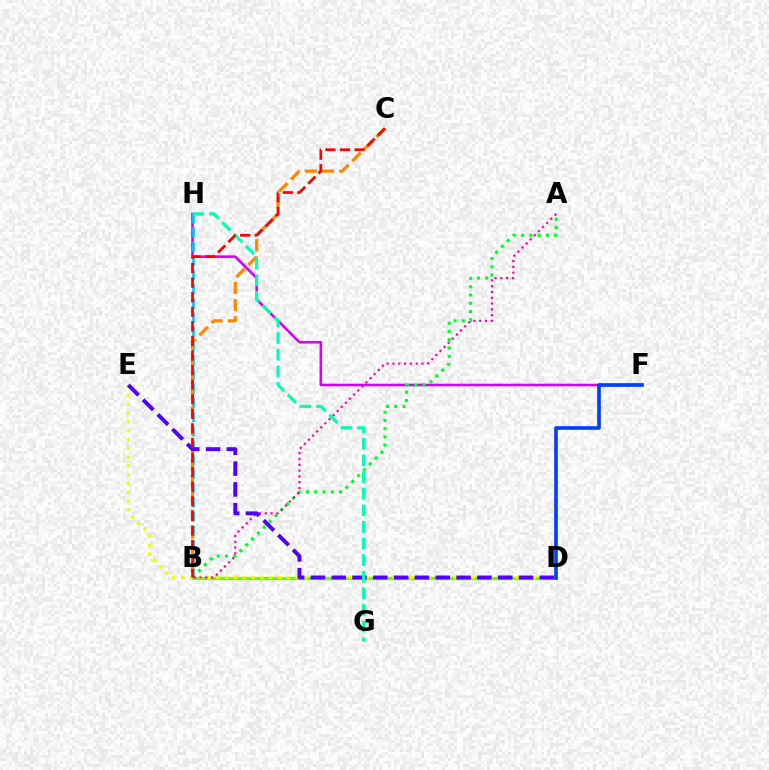{('F', 'H'): [{'color': '#d600ff', 'line_style': 'solid', 'thickness': 1.87}], ('A', 'B'): [{'color': '#00ff27', 'line_style': 'dotted', 'thickness': 2.25}, {'color': '#ff00a0', 'line_style': 'dotted', 'thickness': 1.58}], ('B', 'D'): [{'color': '#66ff00', 'line_style': 'solid', 'thickness': 2.33}], ('D', 'E'): [{'color': '#eeff00', 'line_style': 'dotted', 'thickness': 2.39}, {'color': '#4f00ff', 'line_style': 'dashed', 'thickness': 2.83}], ('B', 'H'): [{'color': '#00c7ff', 'line_style': 'dashed', 'thickness': 1.93}], ('B', 'C'): [{'color': '#ff8800', 'line_style': 'dashed', 'thickness': 2.34}, {'color': '#ff0000', 'line_style': 'dashed', 'thickness': 1.98}], ('D', 'F'): [{'color': '#003fff', 'line_style': 'solid', 'thickness': 2.62}], ('G', 'H'): [{'color': '#00ffaf', 'line_style': 'dashed', 'thickness': 2.26}]}